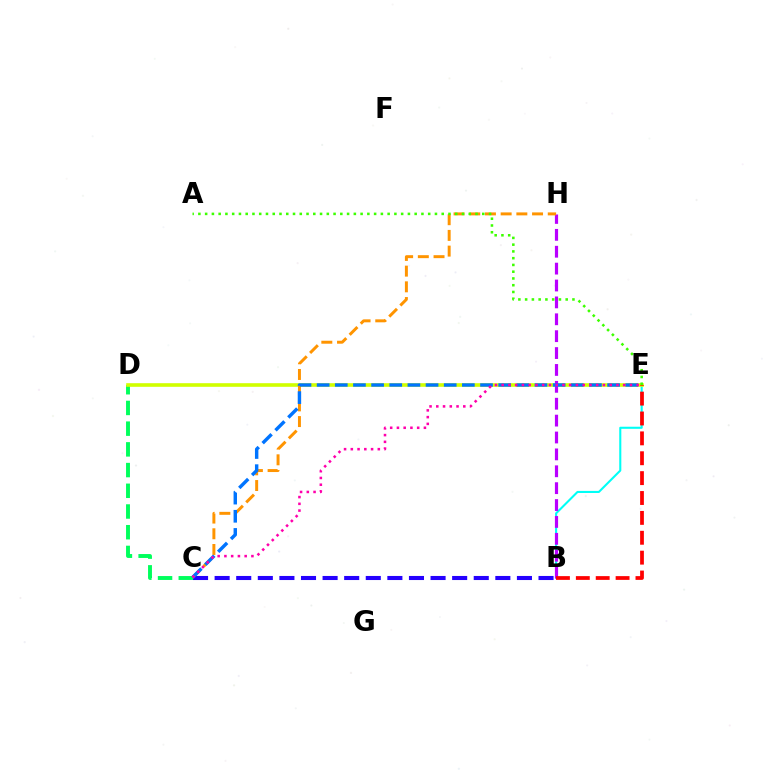{('C', 'D'): [{'color': '#00ff5c', 'line_style': 'dashed', 'thickness': 2.81}], ('B', 'E'): [{'color': '#00fff6', 'line_style': 'solid', 'thickness': 1.5}, {'color': '#ff0000', 'line_style': 'dashed', 'thickness': 2.7}], ('D', 'E'): [{'color': '#d1ff00', 'line_style': 'solid', 'thickness': 2.6}], ('B', 'C'): [{'color': '#2500ff', 'line_style': 'dashed', 'thickness': 2.93}], ('B', 'H'): [{'color': '#b900ff', 'line_style': 'dashed', 'thickness': 2.29}], ('C', 'H'): [{'color': '#ff9400', 'line_style': 'dashed', 'thickness': 2.13}], ('A', 'E'): [{'color': '#3dff00', 'line_style': 'dotted', 'thickness': 1.84}], ('C', 'E'): [{'color': '#0074ff', 'line_style': 'dashed', 'thickness': 2.47}, {'color': '#ff00ac', 'line_style': 'dotted', 'thickness': 1.83}]}